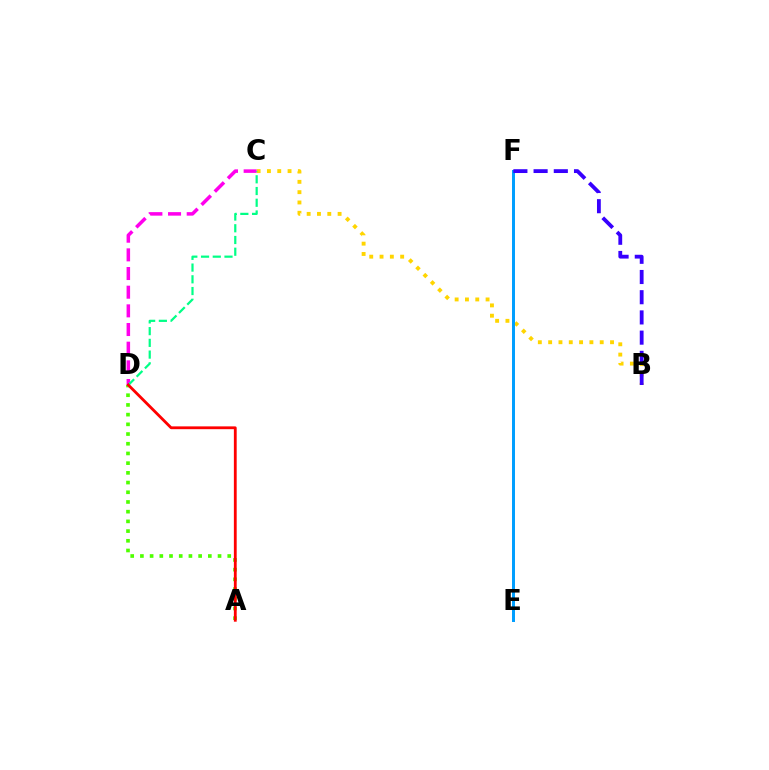{('A', 'D'): [{'color': '#4fff00', 'line_style': 'dotted', 'thickness': 2.64}, {'color': '#ff0000', 'line_style': 'solid', 'thickness': 2.02}], ('B', 'C'): [{'color': '#ffd500', 'line_style': 'dotted', 'thickness': 2.8}], ('C', 'D'): [{'color': '#ff00ed', 'line_style': 'dashed', 'thickness': 2.54}, {'color': '#00ff86', 'line_style': 'dashed', 'thickness': 1.59}], ('E', 'F'): [{'color': '#009eff', 'line_style': 'solid', 'thickness': 2.14}], ('B', 'F'): [{'color': '#3700ff', 'line_style': 'dashed', 'thickness': 2.75}]}